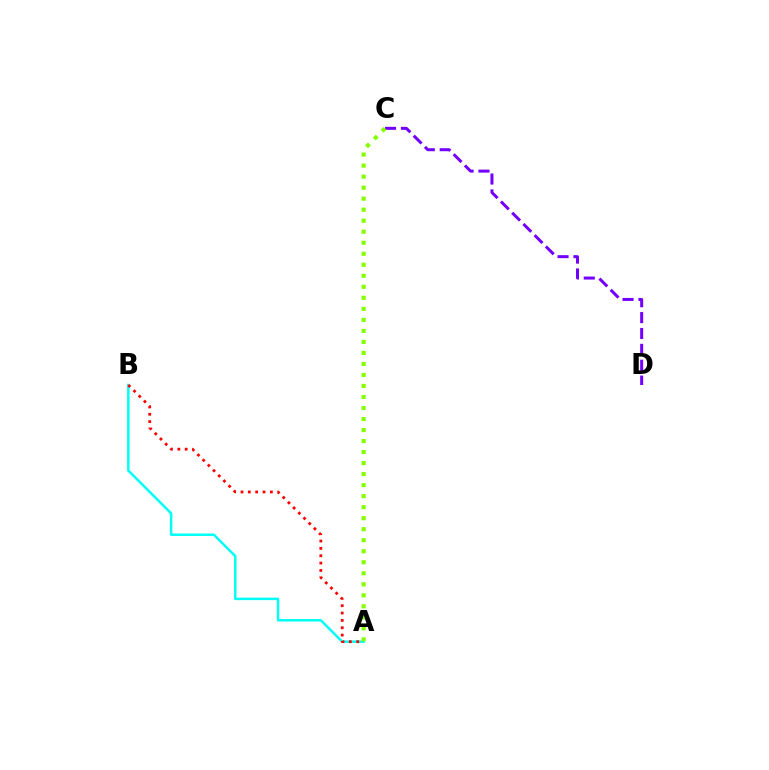{('C', 'D'): [{'color': '#7200ff', 'line_style': 'dashed', 'thickness': 2.16}], ('A', 'B'): [{'color': '#00fff6', 'line_style': 'solid', 'thickness': 1.78}, {'color': '#ff0000', 'line_style': 'dotted', 'thickness': 2.0}], ('A', 'C'): [{'color': '#84ff00', 'line_style': 'dotted', 'thickness': 2.99}]}